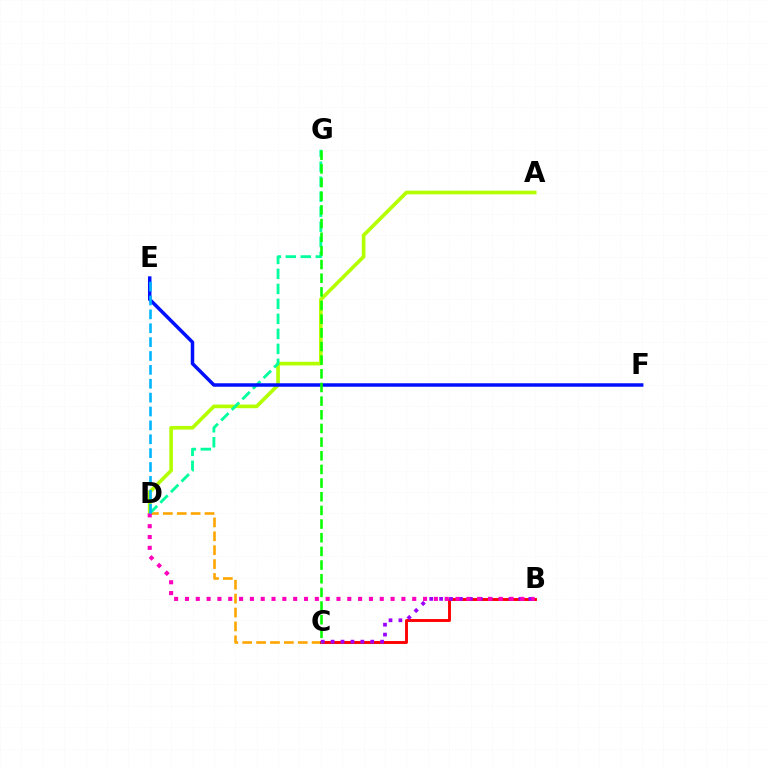{('C', 'D'): [{'color': '#ffa500', 'line_style': 'dashed', 'thickness': 1.89}], ('A', 'D'): [{'color': '#b3ff00', 'line_style': 'solid', 'thickness': 2.63}], ('B', 'C'): [{'color': '#ff0000', 'line_style': 'solid', 'thickness': 2.09}, {'color': '#9b00ff', 'line_style': 'dotted', 'thickness': 2.69}], ('D', 'G'): [{'color': '#00ff9d', 'line_style': 'dashed', 'thickness': 2.04}], ('B', 'D'): [{'color': '#ff00bd', 'line_style': 'dotted', 'thickness': 2.94}], ('E', 'F'): [{'color': '#0010ff', 'line_style': 'solid', 'thickness': 2.51}], ('D', 'E'): [{'color': '#00b5ff', 'line_style': 'dashed', 'thickness': 1.89}], ('C', 'G'): [{'color': '#08ff00', 'line_style': 'dashed', 'thickness': 1.86}]}